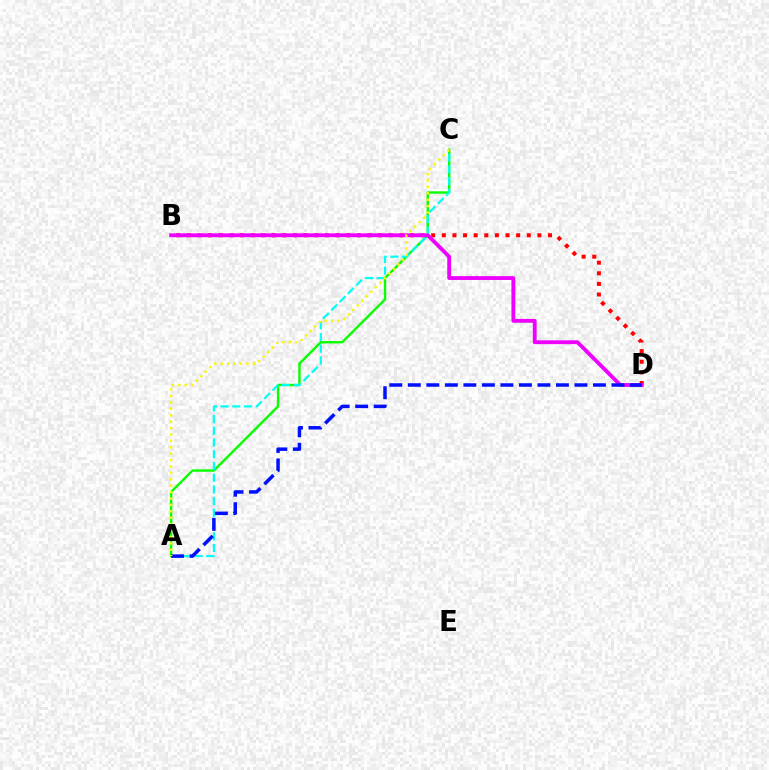{('A', 'C'): [{'color': '#08ff00', 'line_style': 'solid', 'thickness': 1.73}, {'color': '#00fff6', 'line_style': 'dashed', 'thickness': 1.59}, {'color': '#fcf500', 'line_style': 'dotted', 'thickness': 1.74}], ('B', 'D'): [{'color': '#ff0000', 'line_style': 'dotted', 'thickness': 2.89}, {'color': '#ee00ff', 'line_style': 'solid', 'thickness': 2.76}], ('A', 'D'): [{'color': '#0010ff', 'line_style': 'dashed', 'thickness': 2.52}]}